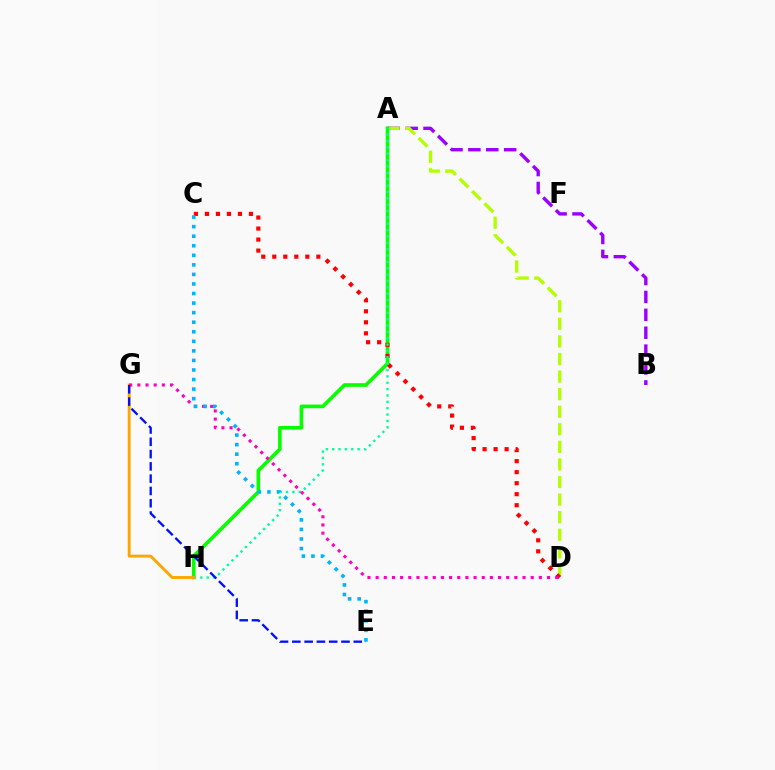{('A', 'B'): [{'color': '#9b00ff', 'line_style': 'dashed', 'thickness': 2.43}], ('A', 'D'): [{'color': '#b3ff00', 'line_style': 'dashed', 'thickness': 2.39}], ('A', 'H'): [{'color': '#08ff00', 'line_style': 'solid', 'thickness': 2.63}, {'color': '#00ff9d', 'line_style': 'dotted', 'thickness': 1.73}], ('C', 'D'): [{'color': '#ff0000', 'line_style': 'dotted', 'thickness': 2.99}], ('G', 'H'): [{'color': '#ffa500', 'line_style': 'solid', 'thickness': 2.07}], ('D', 'G'): [{'color': '#ff00bd', 'line_style': 'dotted', 'thickness': 2.22}], ('C', 'E'): [{'color': '#00b5ff', 'line_style': 'dotted', 'thickness': 2.6}], ('E', 'G'): [{'color': '#0010ff', 'line_style': 'dashed', 'thickness': 1.67}]}